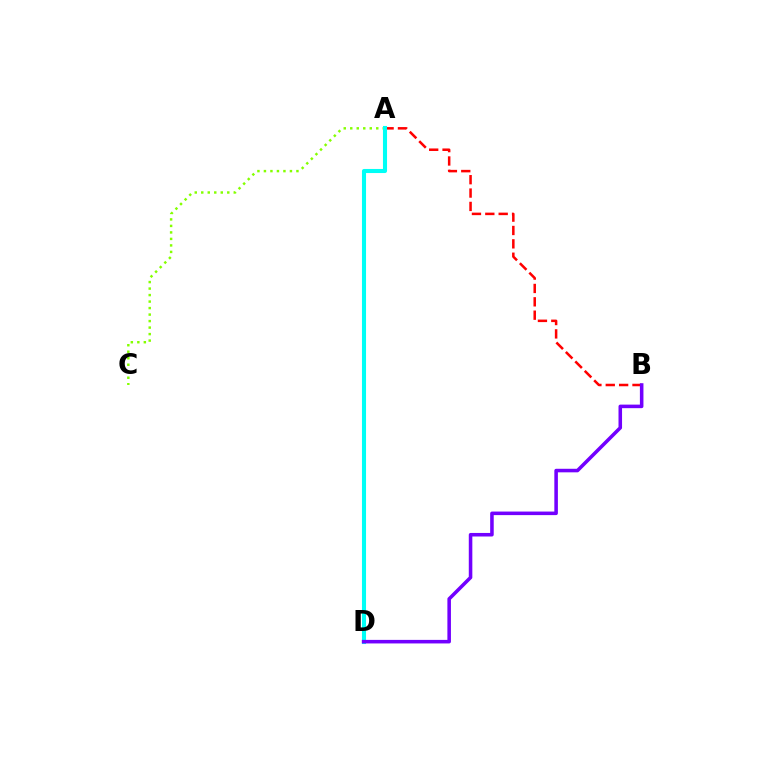{('A', 'C'): [{'color': '#84ff00', 'line_style': 'dotted', 'thickness': 1.77}], ('A', 'B'): [{'color': '#ff0000', 'line_style': 'dashed', 'thickness': 1.82}], ('A', 'D'): [{'color': '#00fff6', 'line_style': 'solid', 'thickness': 2.94}], ('B', 'D'): [{'color': '#7200ff', 'line_style': 'solid', 'thickness': 2.56}]}